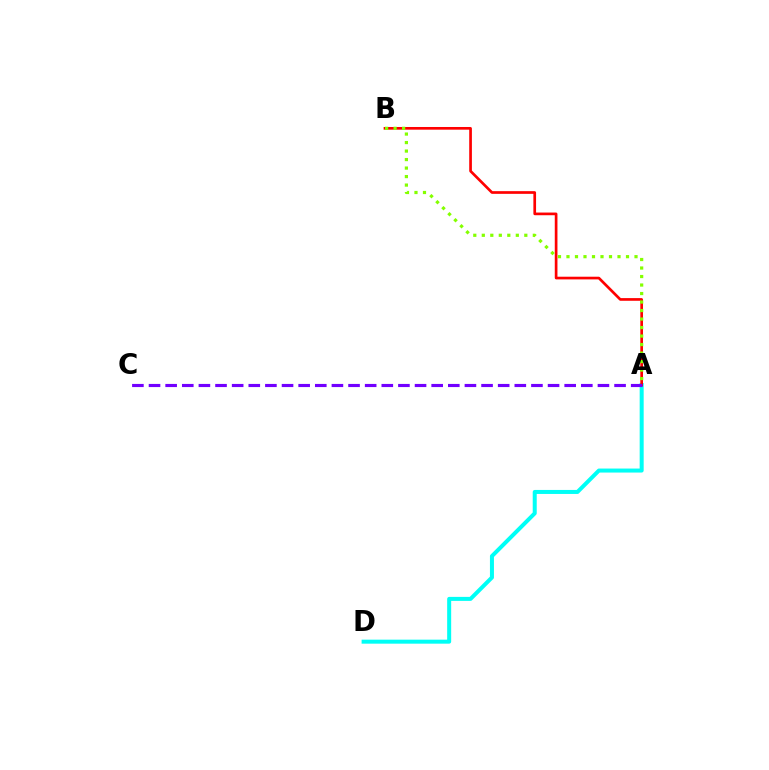{('A', 'D'): [{'color': '#00fff6', 'line_style': 'solid', 'thickness': 2.88}], ('A', 'B'): [{'color': '#ff0000', 'line_style': 'solid', 'thickness': 1.93}, {'color': '#84ff00', 'line_style': 'dotted', 'thickness': 2.31}], ('A', 'C'): [{'color': '#7200ff', 'line_style': 'dashed', 'thickness': 2.26}]}